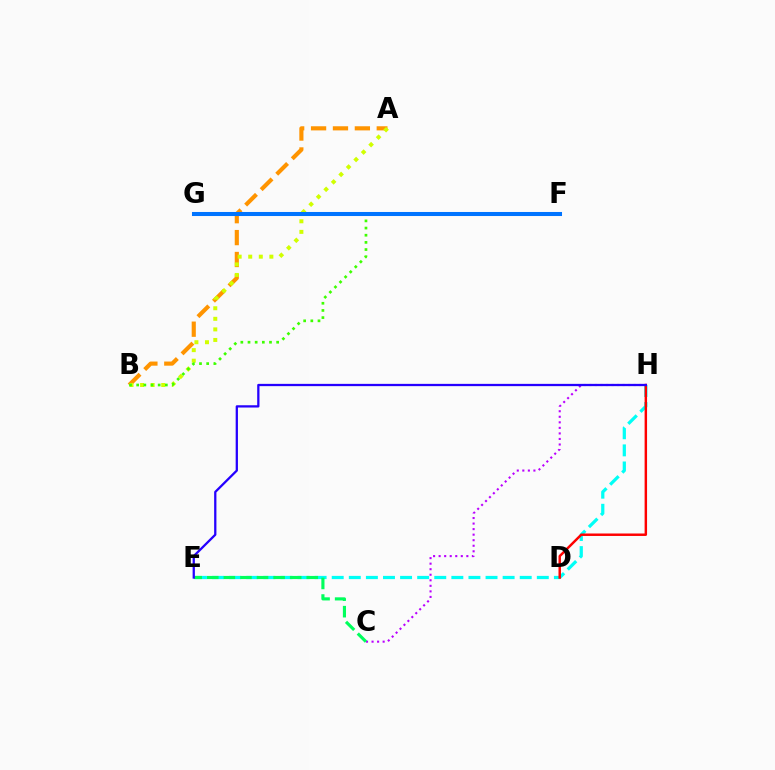{('A', 'B'): [{'color': '#ff9400', 'line_style': 'dashed', 'thickness': 2.98}, {'color': '#d1ff00', 'line_style': 'dotted', 'thickness': 2.87}], ('F', 'G'): [{'color': '#ff00ac', 'line_style': 'dashed', 'thickness': 1.75}, {'color': '#0074ff', 'line_style': 'solid', 'thickness': 2.92}], ('E', 'H'): [{'color': '#00fff6', 'line_style': 'dashed', 'thickness': 2.32}, {'color': '#2500ff', 'line_style': 'solid', 'thickness': 1.64}], ('C', 'H'): [{'color': '#b900ff', 'line_style': 'dotted', 'thickness': 1.51}], ('D', 'H'): [{'color': '#ff0000', 'line_style': 'solid', 'thickness': 1.77}], ('B', 'F'): [{'color': '#3dff00', 'line_style': 'dotted', 'thickness': 1.95}], ('C', 'E'): [{'color': '#00ff5c', 'line_style': 'dashed', 'thickness': 2.25}]}